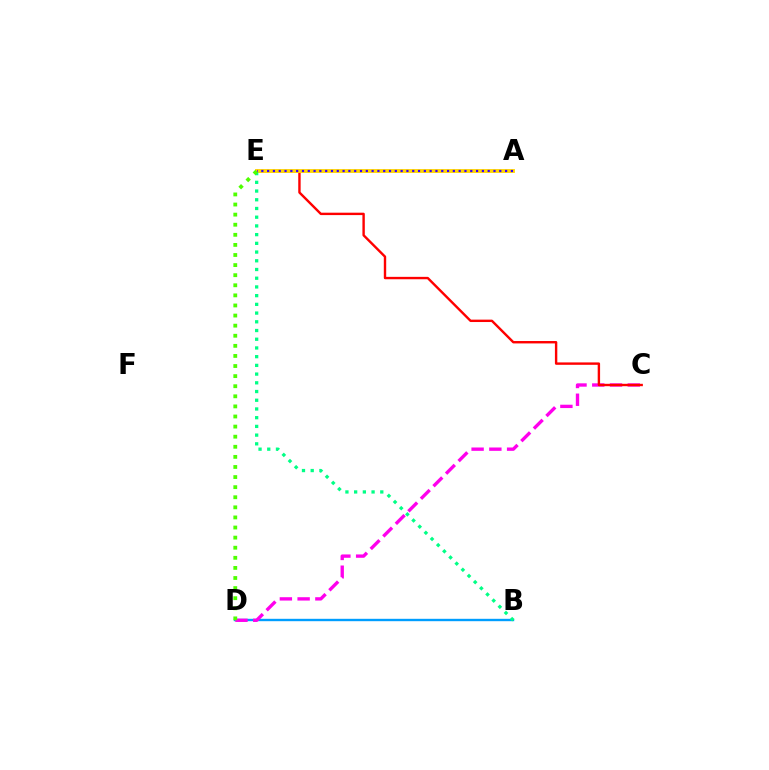{('B', 'D'): [{'color': '#009eff', 'line_style': 'solid', 'thickness': 1.72}], ('C', 'D'): [{'color': '#ff00ed', 'line_style': 'dashed', 'thickness': 2.41}], ('C', 'E'): [{'color': '#ff0000', 'line_style': 'solid', 'thickness': 1.73}], ('A', 'E'): [{'color': '#ffd500', 'line_style': 'solid', 'thickness': 2.78}, {'color': '#3700ff', 'line_style': 'dotted', 'thickness': 1.58}], ('B', 'E'): [{'color': '#00ff86', 'line_style': 'dotted', 'thickness': 2.37}], ('D', 'E'): [{'color': '#4fff00', 'line_style': 'dotted', 'thickness': 2.74}]}